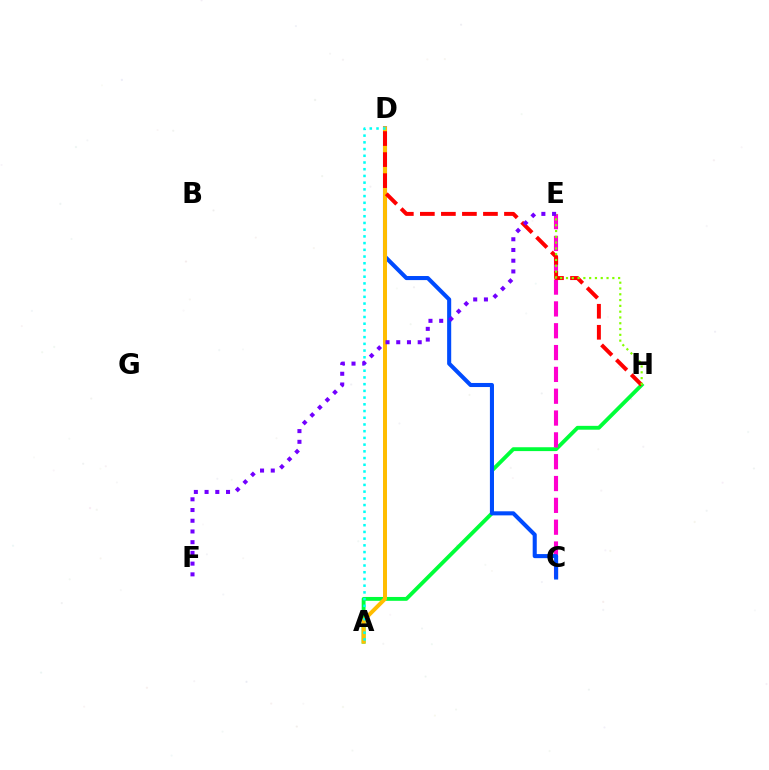{('A', 'H'): [{'color': '#00ff39', 'line_style': 'solid', 'thickness': 2.77}], ('C', 'E'): [{'color': '#ff00cf', 'line_style': 'dashed', 'thickness': 2.96}], ('C', 'D'): [{'color': '#004bff', 'line_style': 'solid', 'thickness': 2.93}], ('A', 'D'): [{'color': '#ffbd00', 'line_style': 'solid', 'thickness': 2.86}, {'color': '#00fff6', 'line_style': 'dotted', 'thickness': 1.82}], ('D', 'H'): [{'color': '#ff0000', 'line_style': 'dashed', 'thickness': 2.86}], ('E', 'H'): [{'color': '#84ff00', 'line_style': 'dotted', 'thickness': 1.57}], ('E', 'F'): [{'color': '#7200ff', 'line_style': 'dotted', 'thickness': 2.91}]}